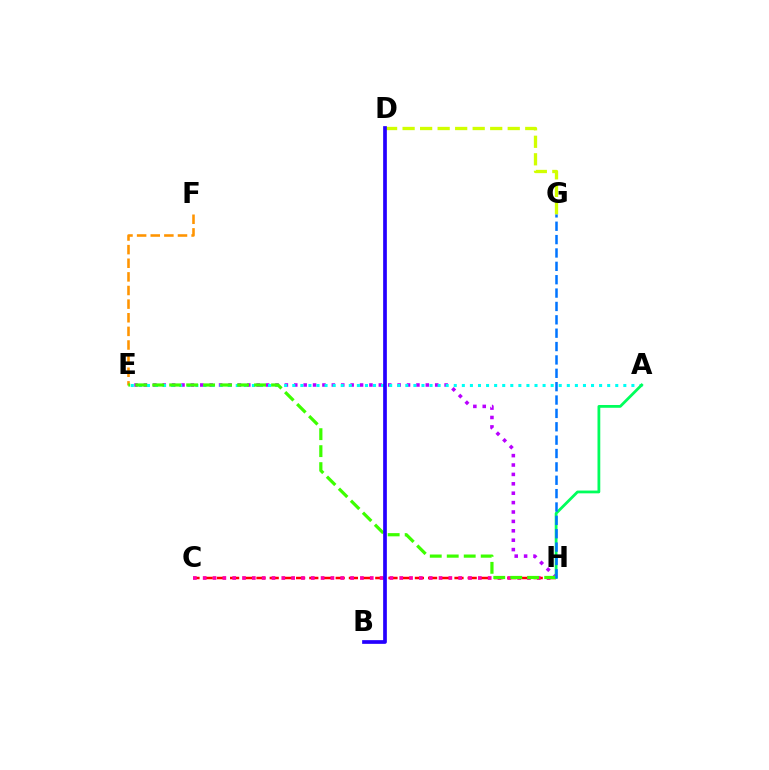{('E', 'H'): [{'color': '#b900ff', 'line_style': 'dotted', 'thickness': 2.55}, {'color': '#3dff00', 'line_style': 'dashed', 'thickness': 2.31}], ('E', 'F'): [{'color': '#ff9400', 'line_style': 'dashed', 'thickness': 1.85}], ('C', 'H'): [{'color': '#ff0000', 'line_style': 'dashed', 'thickness': 1.79}, {'color': '#ff00ac', 'line_style': 'dotted', 'thickness': 2.67}], ('A', 'E'): [{'color': '#00fff6', 'line_style': 'dotted', 'thickness': 2.19}], ('D', 'G'): [{'color': '#d1ff00', 'line_style': 'dashed', 'thickness': 2.38}], ('A', 'H'): [{'color': '#00ff5c', 'line_style': 'solid', 'thickness': 2.0}], ('B', 'D'): [{'color': '#2500ff', 'line_style': 'solid', 'thickness': 2.67}], ('G', 'H'): [{'color': '#0074ff', 'line_style': 'dashed', 'thickness': 1.82}]}